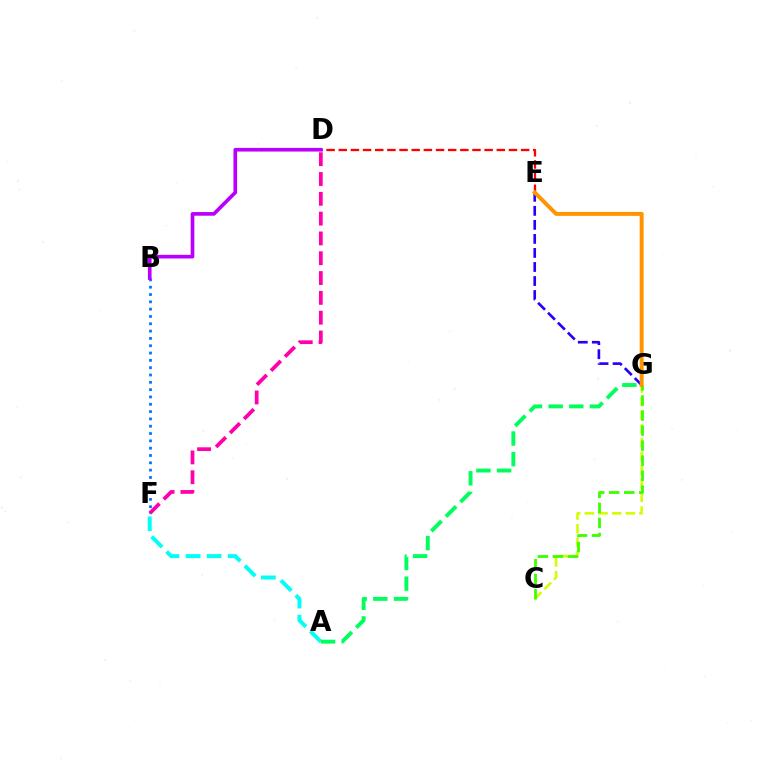{('C', 'G'): [{'color': '#d1ff00', 'line_style': 'dashed', 'thickness': 1.86}, {'color': '#3dff00', 'line_style': 'dashed', 'thickness': 2.04}], ('A', 'F'): [{'color': '#00fff6', 'line_style': 'dashed', 'thickness': 2.86}], ('E', 'G'): [{'color': '#2500ff', 'line_style': 'dashed', 'thickness': 1.91}, {'color': '#ff9400', 'line_style': 'solid', 'thickness': 2.84}], ('A', 'G'): [{'color': '#00ff5c', 'line_style': 'dashed', 'thickness': 2.8}], ('D', 'E'): [{'color': '#ff0000', 'line_style': 'dashed', 'thickness': 1.65}], ('D', 'F'): [{'color': '#ff00ac', 'line_style': 'dashed', 'thickness': 2.69}], ('B', 'F'): [{'color': '#0074ff', 'line_style': 'dotted', 'thickness': 1.99}], ('B', 'D'): [{'color': '#b900ff', 'line_style': 'solid', 'thickness': 2.64}]}